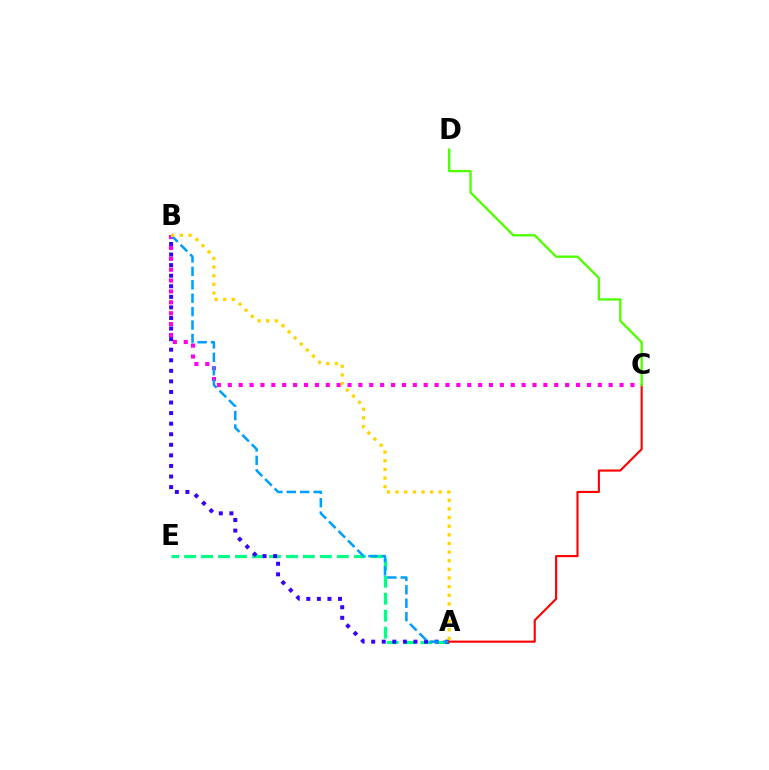{('A', 'E'): [{'color': '#00ff86', 'line_style': 'dashed', 'thickness': 2.31}], ('B', 'C'): [{'color': '#ff00ed', 'line_style': 'dotted', 'thickness': 2.96}], ('A', 'B'): [{'color': '#3700ff', 'line_style': 'dotted', 'thickness': 2.87}, {'color': '#009eff', 'line_style': 'dashed', 'thickness': 1.82}, {'color': '#ffd500', 'line_style': 'dotted', 'thickness': 2.35}], ('A', 'C'): [{'color': '#ff0000', 'line_style': 'solid', 'thickness': 1.53}], ('C', 'D'): [{'color': '#4fff00', 'line_style': 'solid', 'thickness': 1.67}]}